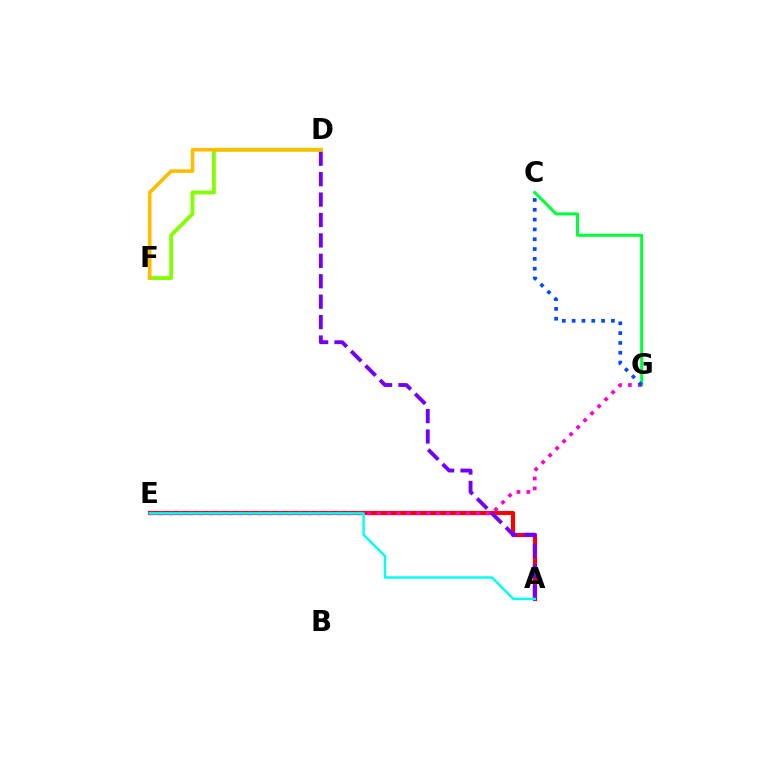{('C', 'G'): [{'color': '#00ff39', 'line_style': 'solid', 'thickness': 2.16}, {'color': '#004bff', 'line_style': 'dotted', 'thickness': 2.67}], ('D', 'F'): [{'color': '#84ff00', 'line_style': 'solid', 'thickness': 2.77}, {'color': '#ffbd00', 'line_style': 'solid', 'thickness': 2.6}], ('A', 'E'): [{'color': '#ff0000', 'line_style': 'solid', 'thickness': 2.98}, {'color': '#00fff6', 'line_style': 'solid', 'thickness': 1.76}], ('A', 'D'): [{'color': '#7200ff', 'line_style': 'dashed', 'thickness': 2.77}], ('E', 'G'): [{'color': '#ff00cf', 'line_style': 'dotted', 'thickness': 2.69}]}